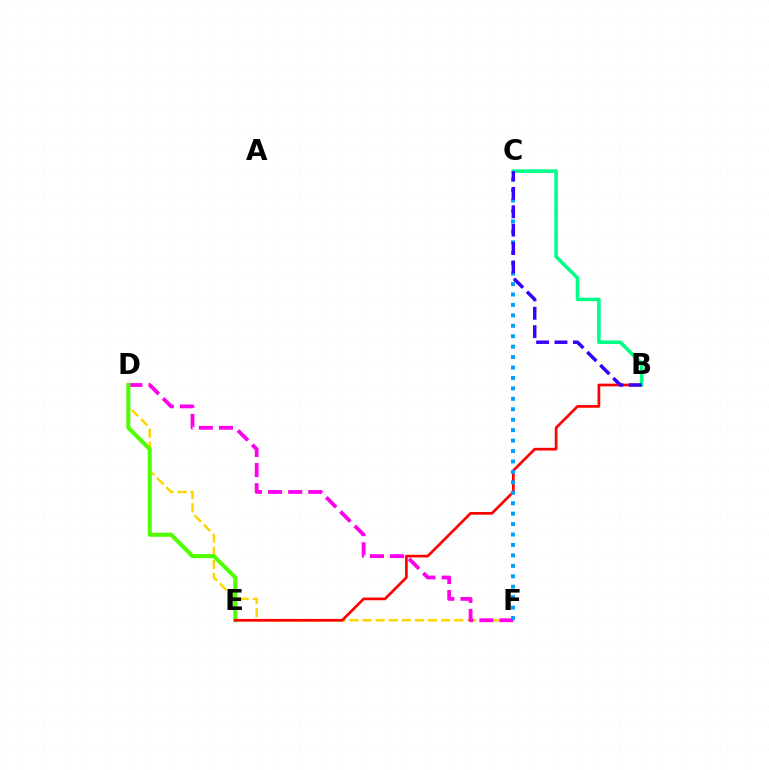{('D', 'F'): [{'color': '#ffd500', 'line_style': 'dashed', 'thickness': 1.78}, {'color': '#ff00ed', 'line_style': 'dashed', 'thickness': 2.74}], ('D', 'E'): [{'color': '#4fff00', 'line_style': 'solid', 'thickness': 2.93}], ('B', 'E'): [{'color': '#ff0000', 'line_style': 'solid', 'thickness': 1.94}], ('C', 'F'): [{'color': '#009eff', 'line_style': 'dotted', 'thickness': 2.84}], ('B', 'C'): [{'color': '#00ff86', 'line_style': 'solid', 'thickness': 2.58}, {'color': '#3700ff', 'line_style': 'dashed', 'thickness': 2.5}]}